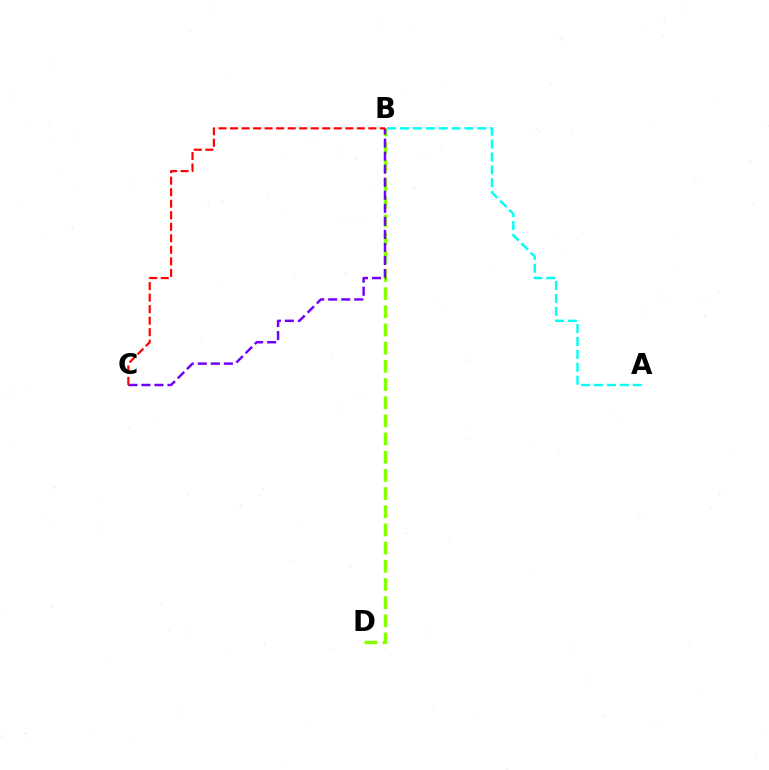{('B', 'D'): [{'color': '#84ff00', 'line_style': 'dashed', 'thickness': 2.47}], ('A', 'B'): [{'color': '#00fff6', 'line_style': 'dashed', 'thickness': 1.75}], ('B', 'C'): [{'color': '#7200ff', 'line_style': 'dashed', 'thickness': 1.77}, {'color': '#ff0000', 'line_style': 'dashed', 'thickness': 1.57}]}